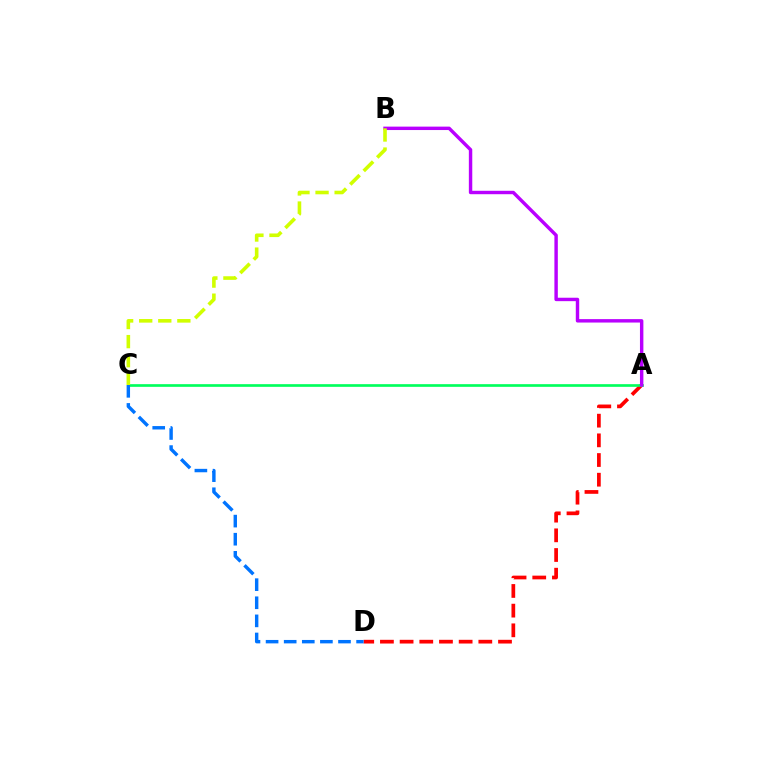{('A', 'D'): [{'color': '#ff0000', 'line_style': 'dashed', 'thickness': 2.67}], ('A', 'C'): [{'color': '#00ff5c', 'line_style': 'solid', 'thickness': 1.92}], ('A', 'B'): [{'color': '#b900ff', 'line_style': 'solid', 'thickness': 2.46}], ('B', 'C'): [{'color': '#d1ff00', 'line_style': 'dashed', 'thickness': 2.59}], ('C', 'D'): [{'color': '#0074ff', 'line_style': 'dashed', 'thickness': 2.46}]}